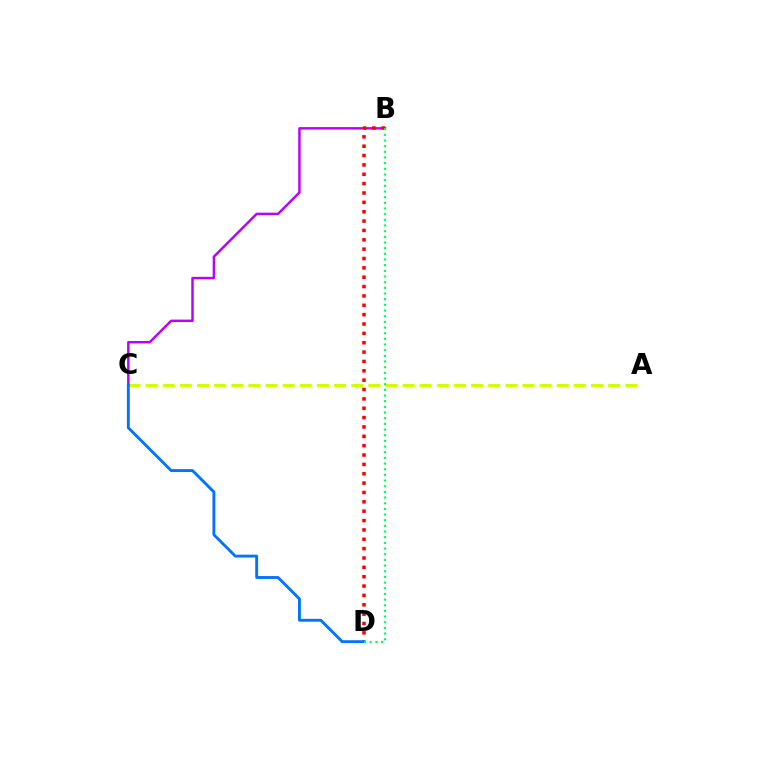{('A', 'C'): [{'color': '#d1ff00', 'line_style': 'dashed', 'thickness': 2.33}], ('B', 'C'): [{'color': '#b900ff', 'line_style': 'solid', 'thickness': 1.77}], ('B', 'D'): [{'color': '#ff0000', 'line_style': 'dotted', 'thickness': 2.54}, {'color': '#00ff5c', 'line_style': 'dotted', 'thickness': 1.54}], ('C', 'D'): [{'color': '#0074ff', 'line_style': 'solid', 'thickness': 2.07}]}